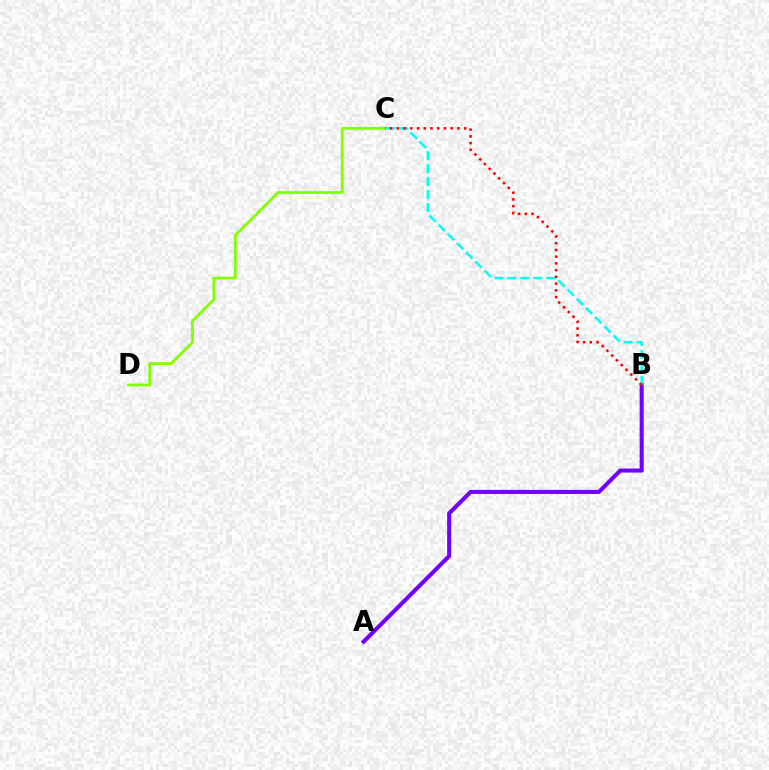{('A', 'B'): [{'color': '#7200ff', 'line_style': 'solid', 'thickness': 2.92}], ('C', 'D'): [{'color': '#84ff00', 'line_style': 'solid', 'thickness': 2.02}], ('B', 'C'): [{'color': '#00fff6', 'line_style': 'dashed', 'thickness': 1.76}, {'color': '#ff0000', 'line_style': 'dotted', 'thickness': 1.83}]}